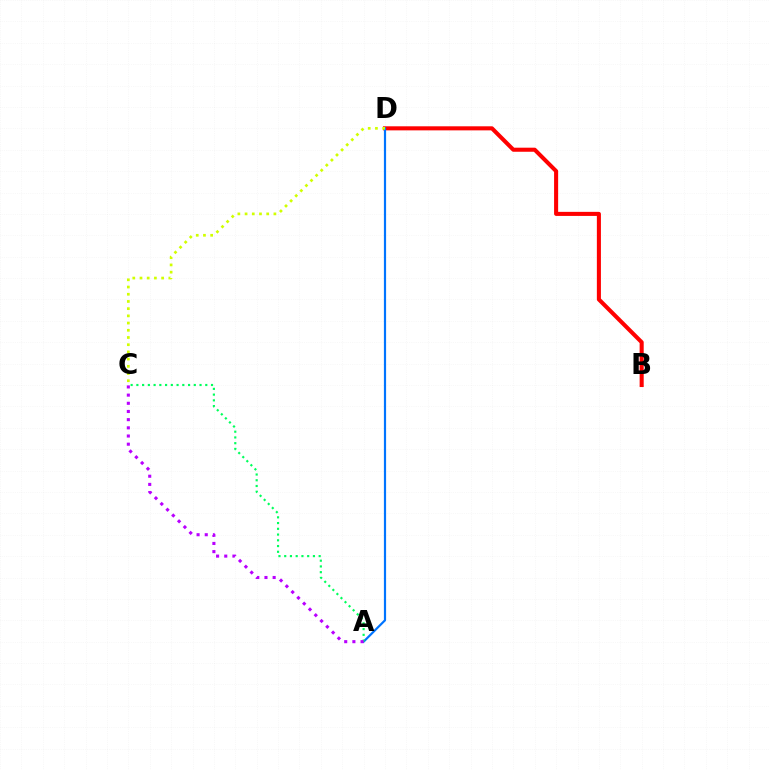{('B', 'D'): [{'color': '#ff0000', 'line_style': 'solid', 'thickness': 2.93}], ('A', 'D'): [{'color': '#0074ff', 'line_style': 'solid', 'thickness': 1.58}], ('A', 'C'): [{'color': '#00ff5c', 'line_style': 'dotted', 'thickness': 1.56}, {'color': '#b900ff', 'line_style': 'dotted', 'thickness': 2.22}], ('C', 'D'): [{'color': '#d1ff00', 'line_style': 'dotted', 'thickness': 1.96}]}